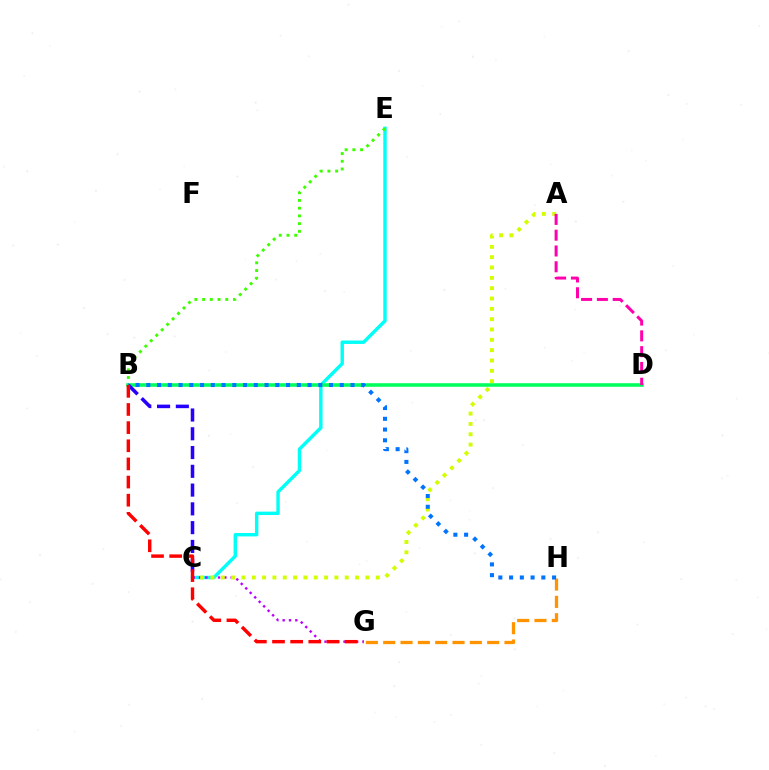{('C', 'E'): [{'color': '#00fff6', 'line_style': 'solid', 'thickness': 2.45}], ('B', 'E'): [{'color': '#3dff00', 'line_style': 'dotted', 'thickness': 2.1}], ('B', 'D'): [{'color': '#00ff5c', 'line_style': 'solid', 'thickness': 2.57}], ('C', 'G'): [{'color': '#b900ff', 'line_style': 'dotted', 'thickness': 1.72}], ('A', 'C'): [{'color': '#d1ff00', 'line_style': 'dotted', 'thickness': 2.81}], ('G', 'H'): [{'color': '#ff9400', 'line_style': 'dashed', 'thickness': 2.35}], ('B', 'H'): [{'color': '#0074ff', 'line_style': 'dotted', 'thickness': 2.92}], ('A', 'D'): [{'color': '#ff00ac', 'line_style': 'dashed', 'thickness': 2.15}], ('B', 'C'): [{'color': '#2500ff', 'line_style': 'dashed', 'thickness': 2.55}], ('B', 'G'): [{'color': '#ff0000', 'line_style': 'dashed', 'thickness': 2.47}]}